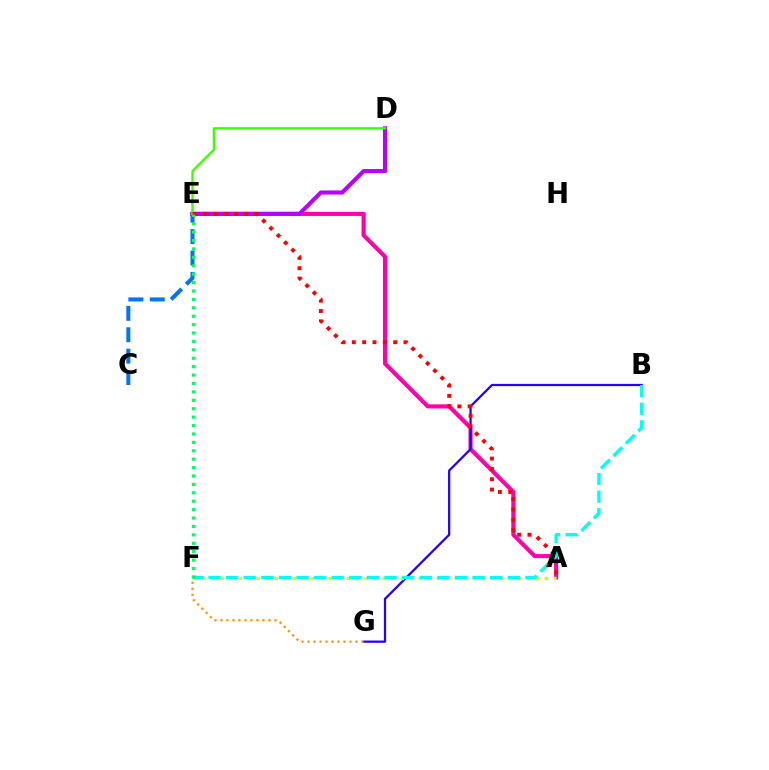{('A', 'E'): [{'color': '#ff00ac', 'line_style': 'solid', 'thickness': 2.95}, {'color': '#ff0000', 'line_style': 'dotted', 'thickness': 2.81}], ('D', 'E'): [{'color': '#b900ff', 'line_style': 'solid', 'thickness': 2.96}, {'color': '#3dff00', 'line_style': 'solid', 'thickness': 1.68}], ('B', 'G'): [{'color': '#2500ff', 'line_style': 'solid', 'thickness': 1.62}], ('C', 'E'): [{'color': '#0074ff', 'line_style': 'dashed', 'thickness': 2.91}], ('A', 'F'): [{'color': '#d1ff00', 'line_style': 'dotted', 'thickness': 2.45}], ('B', 'F'): [{'color': '#00fff6', 'line_style': 'dashed', 'thickness': 2.39}], ('E', 'F'): [{'color': '#00ff5c', 'line_style': 'dotted', 'thickness': 2.28}], ('F', 'G'): [{'color': '#ff9400', 'line_style': 'dotted', 'thickness': 1.63}]}